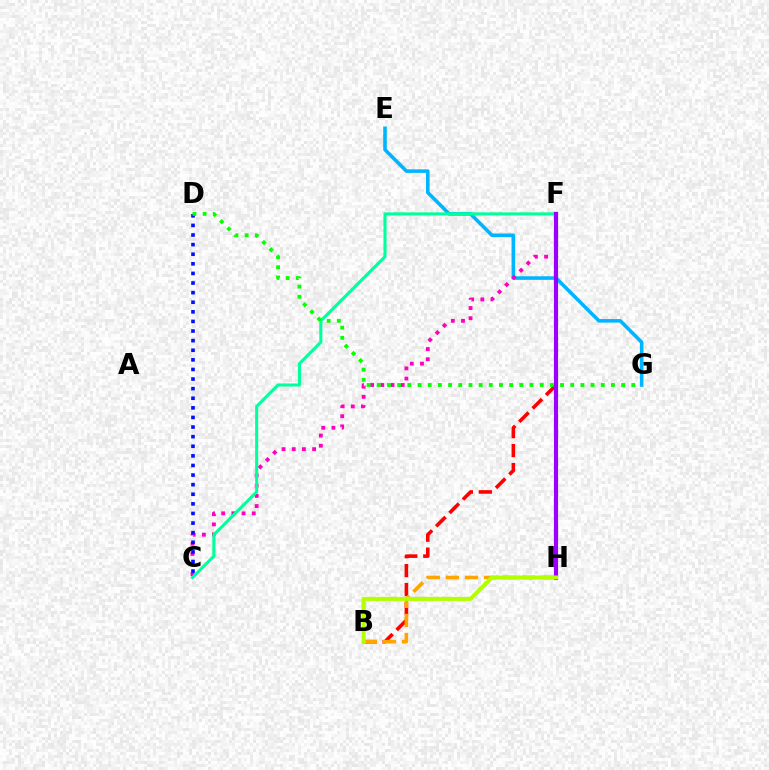{('E', 'G'): [{'color': '#00b5ff', 'line_style': 'solid', 'thickness': 2.57}], ('B', 'F'): [{'color': '#ff0000', 'line_style': 'dashed', 'thickness': 2.57}], ('C', 'F'): [{'color': '#ff00bd', 'line_style': 'dotted', 'thickness': 2.77}, {'color': '#00ff9d', 'line_style': 'solid', 'thickness': 2.21}], ('B', 'H'): [{'color': '#ffa500', 'line_style': 'dashed', 'thickness': 2.6}, {'color': '#b3ff00', 'line_style': 'solid', 'thickness': 2.91}], ('C', 'D'): [{'color': '#0010ff', 'line_style': 'dotted', 'thickness': 2.61}], ('D', 'G'): [{'color': '#08ff00', 'line_style': 'dotted', 'thickness': 2.77}], ('F', 'H'): [{'color': '#9b00ff', 'line_style': 'solid', 'thickness': 2.99}]}